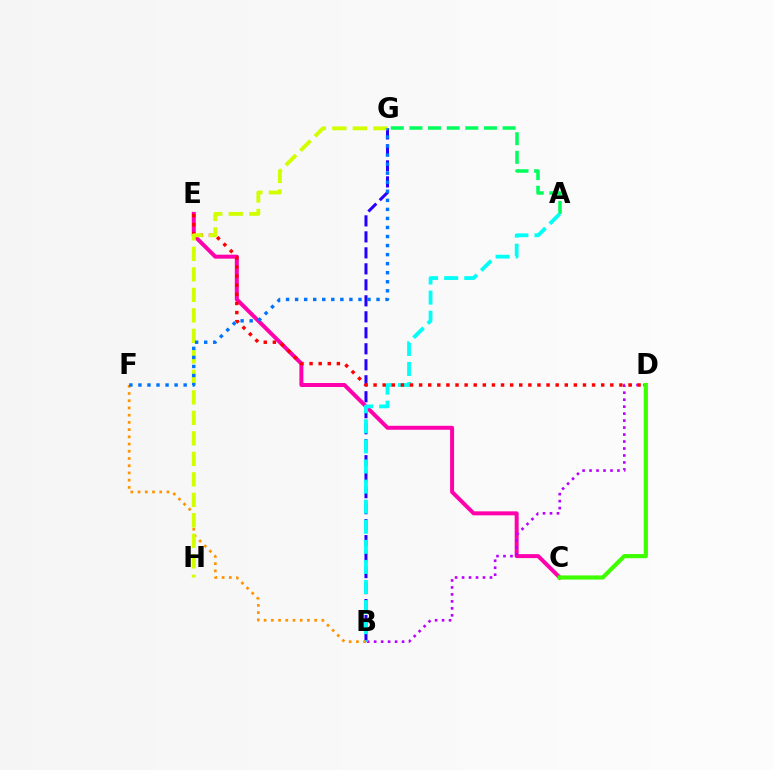{('B', 'G'): [{'color': '#2500ff', 'line_style': 'dashed', 'thickness': 2.17}], ('A', 'G'): [{'color': '#00ff5c', 'line_style': 'dashed', 'thickness': 2.53}], ('C', 'E'): [{'color': '#ff00ac', 'line_style': 'solid', 'thickness': 2.86}], ('B', 'D'): [{'color': '#b900ff', 'line_style': 'dotted', 'thickness': 1.9}], ('A', 'B'): [{'color': '#00fff6', 'line_style': 'dashed', 'thickness': 2.73}], ('D', 'E'): [{'color': '#ff0000', 'line_style': 'dotted', 'thickness': 2.47}], ('B', 'F'): [{'color': '#ff9400', 'line_style': 'dotted', 'thickness': 1.96}], ('G', 'H'): [{'color': '#d1ff00', 'line_style': 'dashed', 'thickness': 2.78}], ('C', 'D'): [{'color': '#3dff00', 'line_style': 'solid', 'thickness': 2.98}], ('F', 'G'): [{'color': '#0074ff', 'line_style': 'dotted', 'thickness': 2.46}]}